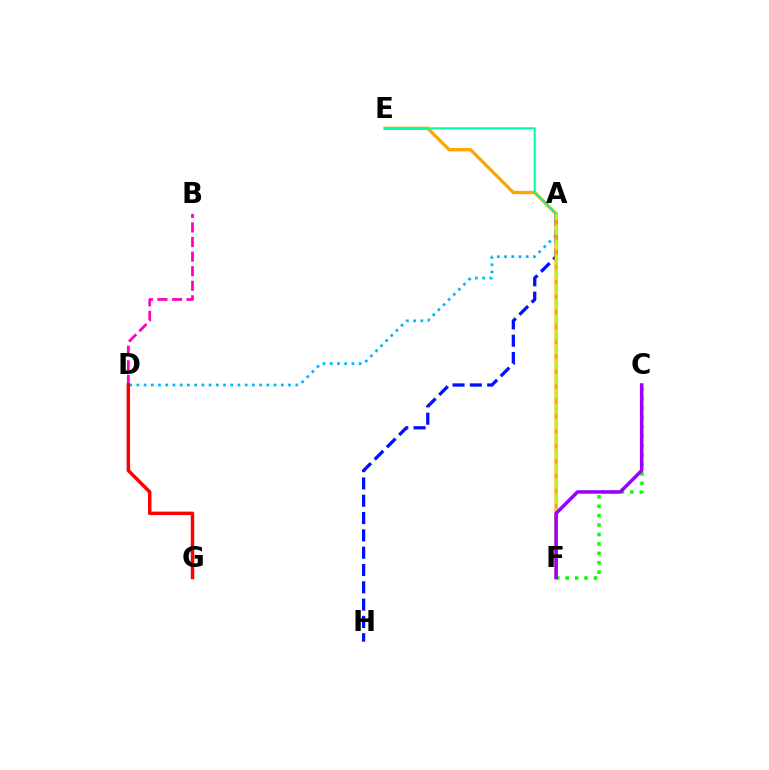{('A', 'H'): [{'color': '#0010ff', 'line_style': 'dashed', 'thickness': 2.35}], ('C', 'F'): [{'color': '#08ff00', 'line_style': 'dotted', 'thickness': 2.56}, {'color': '#9b00ff', 'line_style': 'solid', 'thickness': 2.54}], ('B', 'D'): [{'color': '#ff00bd', 'line_style': 'dashed', 'thickness': 1.98}], ('A', 'D'): [{'color': '#00b5ff', 'line_style': 'dotted', 'thickness': 1.96}], ('E', 'F'): [{'color': '#ffa500', 'line_style': 'solid', 'thickness': 2.38}], ('A', 'E'): [{'color': '#00ff9d', 'line_style': 'solid', 'thickness': 1.5}], ('A', 'F'): [{'color': '#b3ff00', 'line_style': 'dashed', 'thickness': 2.03}], ('D', 'G'): [{'color': '#ff0000', 'line_style': 'solid', 'thickness': 2.5}]}